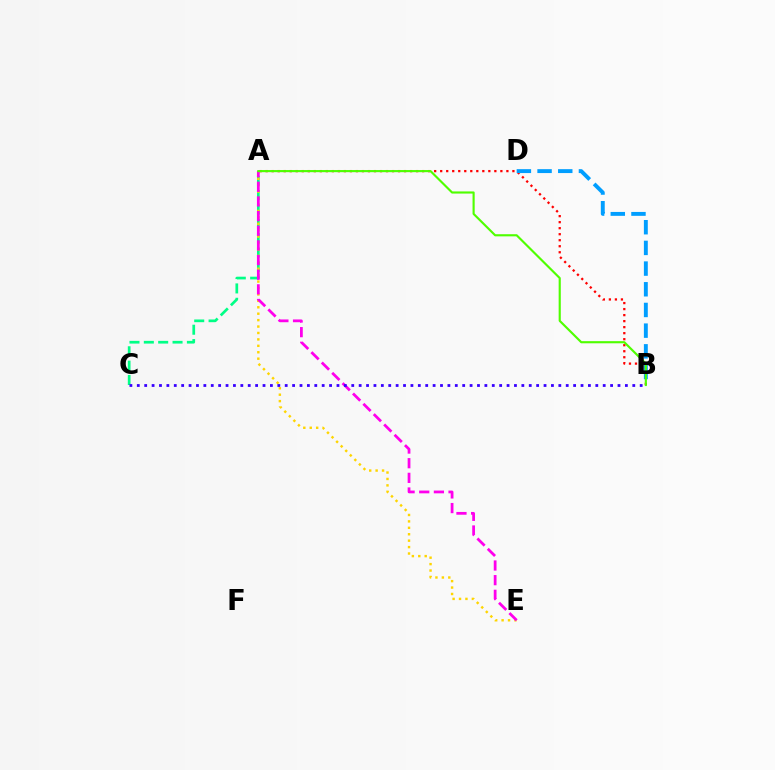{('A', 'C'): [{'color': '#00ff86', 'line_style': 'dashed', 'thickness': 1.95}], ('A', 'B'): [{'color': '#ff0000', 'line_style': 'dotted', 'thickness': 1.64}, {'color': '#4fff00', 'line_style': 'solid', 'thickness': 1.54}], ('B', 'D'): [{'color': '#009eff', 'line_style': 'dashed', 'thickness': 2.81}], ('A', 'E'): [{'color': '#ffd500', 'line_style': 'dotted', 'thickness': 1.75}, {'color': '#ff00ed', 'line_style': 'dashed', 'thickness': 1.99}], ('B', 'C'): [{'color': '#3700ff', 'line_style': 'dotted', 'thickness': 2.01}]}